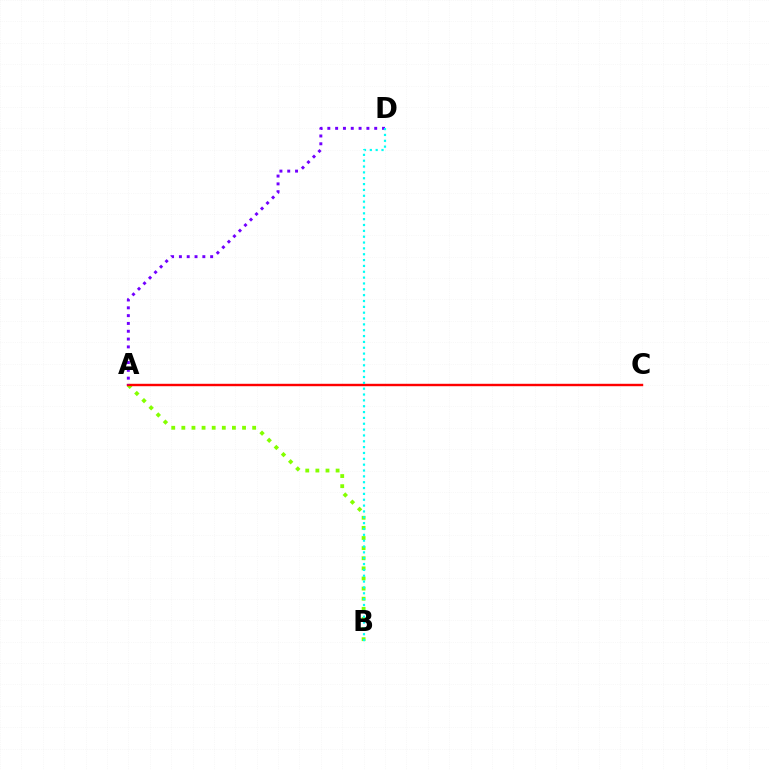{('A', 'B'): [{'color': '#84ff00', 'line_style': 'dotted', 'thickness': 2.75}], ('A', 'C'): [{'color': '#ff0000', 'line_style': 'solid', 'thickness': 1.74}], ('A', 'D'): [{'color': '#7200ff', 'line_style': 'dotted', 'thickness': 2.12}], ('B', 'D'): [{'color': '#00fff6', 'line_style': 'dotted', 'thickness': 1.59}]}